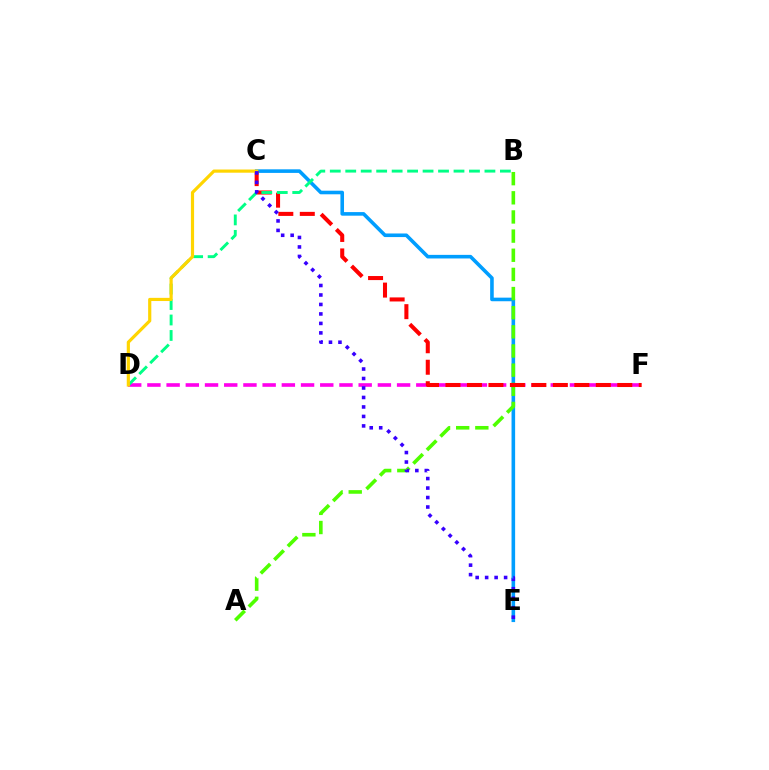{('C', 'E'): [{'color': '#009eff', 'line_style': 'solid', 'thickness': 2.59}, {'color': '#3700ff', 'line_style': 'dotted', 'thickness': 2.58}], ('D', 'F'): [{'color': '#ff00ed', 'line_style': 'dashed', 'thickness': 2.61}], ('A', 'B'): [{'color': '#4fff00', 'line_style': 'dashed', 'thickness': 2.6}], ('C', 'F'): [{'color': '#ff0000', 'line_style': 'dashed', 'thickness': 2.92}], ('B', 'D'): [{'color': '#00ff86', 'line_style': 'dashed', 'thickness': 2.1}], ('C', 'D'): [{'color': '#ffd500', 'line_style': 'solid', 'thickness': 2.29}]}